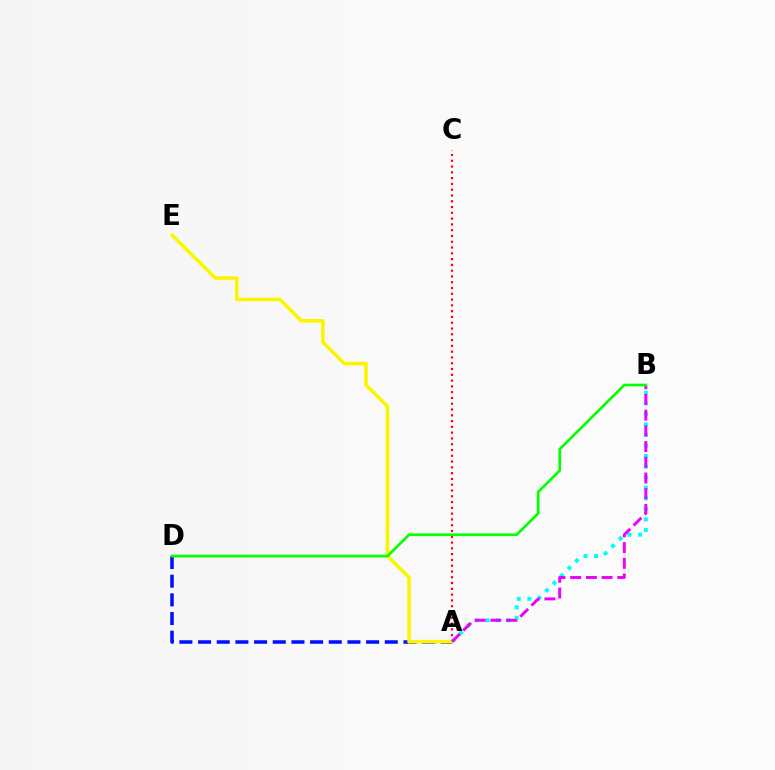{('A', 'C'): [{'color': '#ff0000', 'line_style': 'dotted', 'thickness': 1.57}], ('A', 'B'): [{'color': '#00fff6', 'line_style': 'dotted', 'thickness': 2.87}, {'color': '#ee00ff', 'line_style': 'dashed', 'thickness': 2.13}], ('A', 'D'): [{'color': '#0010ff', 'line_style': 'dashed', 'thickness': 2.54}], ('A', 'E'): [{'color': '#fcf500', 'line_style': 'solid', 'thickness': 2.57}], ('B', 'D'): [{'color': '#08ff00', 'line_style': 'solid', 'thickness': 1.94}]}